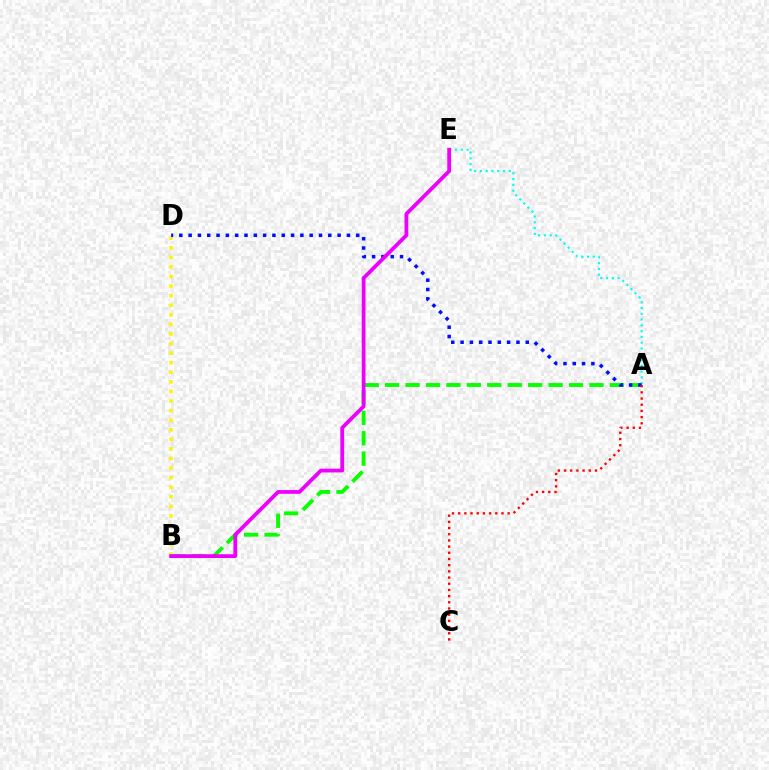{('A', 'B'): [{'color': '#08ff00', 'line_style': 'dashed', 'thickness': 2.78}], ('A', 'E'): [{'color': '#00fff6', 'line_style': 'dotted', 'thickness': 1.57}], ('B', 'D'): [{'color': '#fcf500', 'line_style': 'dotted', 'thickness': 2.6}], ('A', 'D'): [{'color': '#0010ff', 'line_style': 'dotted', 'thickness': 2.53}], ('B', 'E'): [{'color': '#ee00ff', 'line_style': 'solid', 'thickness': 2.72}], ('A', 'C'): [{'color': '#ff0000', 'line_style': 'dotted', 'thickness': 1.68}]}